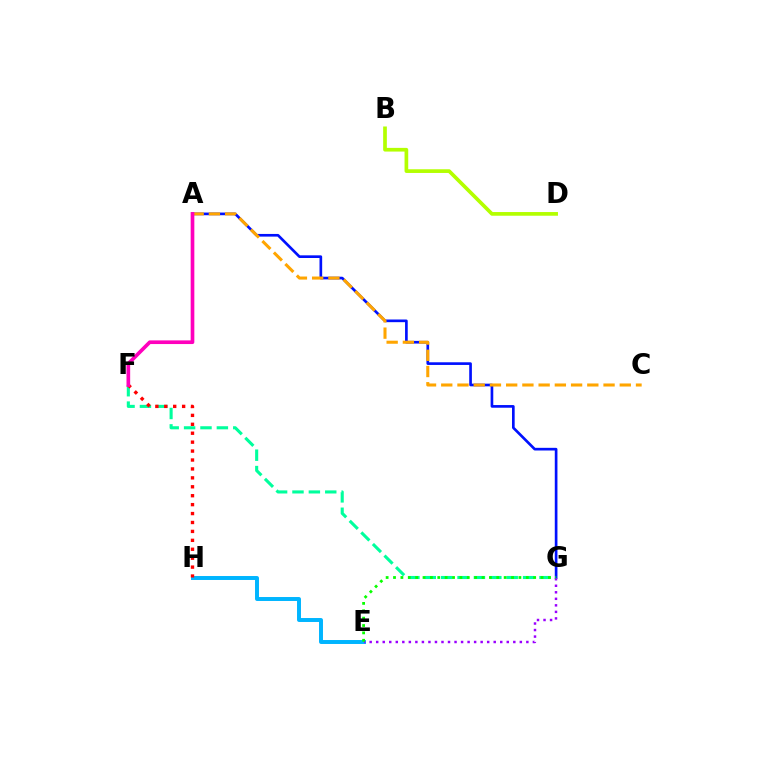{('A', 'G'): [{'color': '#0010ff', 'line_style': 'solid', 'thickness': 1.92}], ('F', 'G'): [{'color': '#00ff9d', 'line_style': 'dashed', 'thickness': 2.23}], ('B', 'D'): [{'color': '#b3ff00', 'line_style': 'solid', 'thickness': 2.66}], ('E', 'H'): [{'color': '#00b5ff', 'line_style': 'solid', 'thickness': 2.85}], ('E', 'G'): [{'color': '#9b00ff', 'line_style': 'dotted', 'thickness': 1.77}, {'color': '#08ff00', 'line_style': 'dotted', 'thickness': 2.0}], ('A', 'C'): [{'color': '#ffa500', 'line_style': 'dashed', 'thickness': 2.2}], ('F', 'H'): [{'color': '#ff0000', 'line_style': 'dotted', 'thickness': 2.43}], ('A', 'F'): [{'color': '#ff00bd', 'line_style': 'solid', 'thickness': 2.64}]}